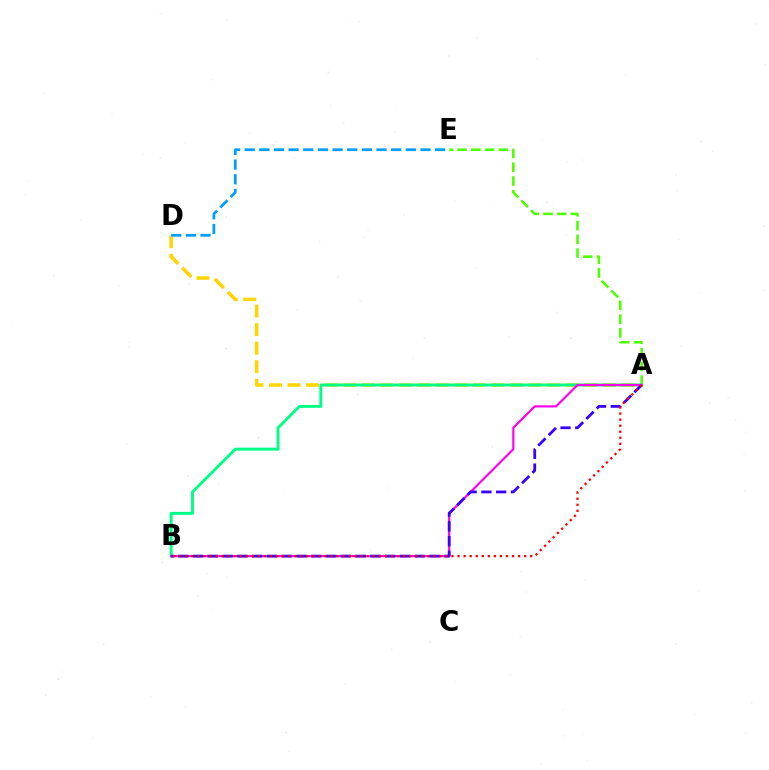{('A', 'D'): [{'color': '#ffd500', 'line_style': 'dashed', 'thickness': 2.52}], ('A', 'E'): [{'color': '#4fff00', 'line_style': 'dashed', 'thickness': 1.87}], ('A', 'B'): [{'color': '#00ff86', 'line_style': 'solid', 'thickness': 2.11}, {'color': '#ff00ed', 'line_style': 'solid', 'thickness': 1.57}, {'color': '#3700ff', 'line_style': 'dashed', 'thickness': 2.01}, {'color': '#ff0000', 'line_style': 'dotted', 'thickness': 1.64}], ('D', 'E'): [{'color': '#009eff', 'line_style': 'dashed', 'thickness': 1.99}]}